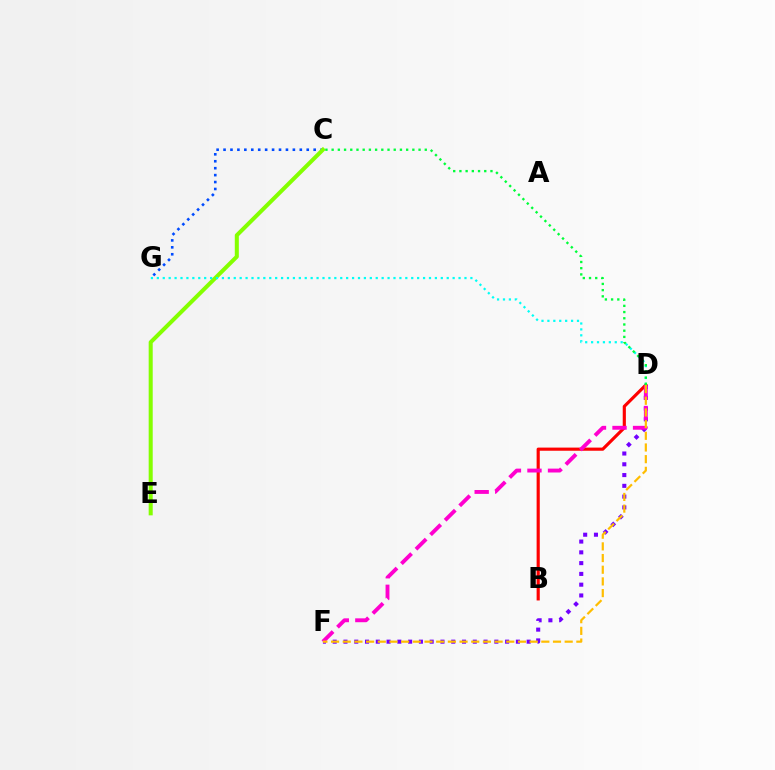{('D', 'F'): [{'color': '#7200ff', 'line_style': 'dotted', 'thickness': 2.93}, {'color': '#ff00cf', 'line_style': 'dashed', 'thickness': 2.79}, {'color': '#ffbd00', 'line_style': 'dashed', 'thickness': 1.59}], ('B', 'D'): [{'color': '#ff0000', 'line_style': 'solid', 'thickness': 2.27}], ('C', 'G'): [{'color': '#004bff', 'line_style': 'dotted', 'thickness': 1.88}], ('C', 'E'): [{'color': '#84ff00', 'line_style': 'solid', 'thickness': 2.91}], ('D', 'G'): [{'color': '#00fff6', 'line_style': 'dotted', 'thickness': 1.61}], ('C', 'D'): [{'color': '#00ff39', 'line_style': 'dotted', 'thickness': 1.69}]}